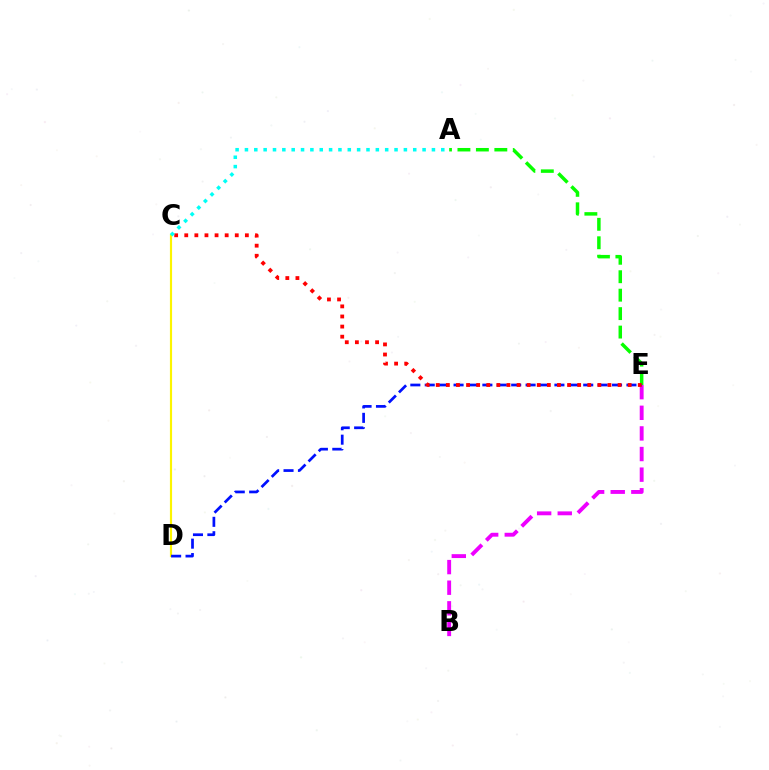{('C', 'D'): [{'color': '#fcf500', 'line_style': 'solid', 'thickness': 1.55}], ('A', 'E'): [{'color': '#08ff00', 'line_style': 'dashed', 'thickness': 2.51}], ('B', 'E'): [{'color': '#ee00ff', 'line_style': 'dashed', 'thickness': 2.8}], ('D', 'E'): [{'color': '#0010ff', 'line_style': 'dashed', 'thickness': 1.96}], ('C', 'E'): [{'color': '#ff0000', 'line_style': 'dotted', 'thickness': 2.74}], ('A', 'C'): [{'color': '#00fff6', 'line_style': 'dotted', 'thickness': 2.54}]}